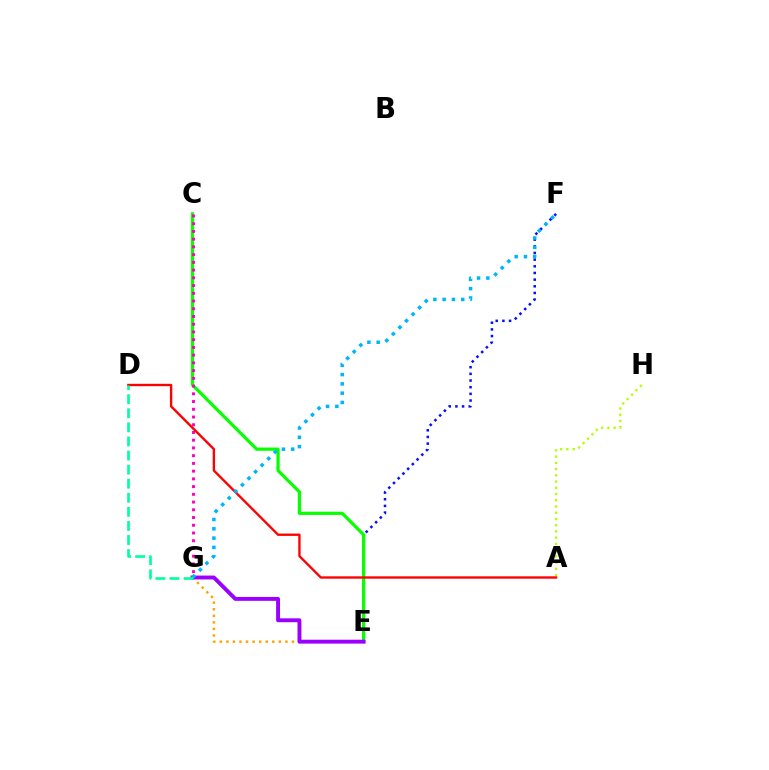{('E', 'F'): [{'color': '#0010ff', 'line_style': 'dotted', 'thickness': 1.81}], ('C', 'E'): [{'color': '#08ff00', 'line_style': 'solid', 'thickness': 2.32}], ('A', 'H'): [{'color': '#b3ff00', 'line_style': 'dotted', 'thickness': 1.69}], ('C', 'G'): [{'color': '#ff00bd', 'line_style': 'dotted', 'thickness': 2.1}], ('E', 'G'): [{'color': '#ffa500', 'line_style': 'dotted', 'thickness': 1.78}, {'color': '#9b00ff', 'line_style': 'solid', 'thickness': 2.8}], ('A', 'D'): [{'color': '#ff0000', 'line_style': 'solid', 'thickness': 1.7}], ('F', 'G'): [{'color': '#00b5ff', 'line_style': 'dotted', 'thickness': 2.53}], ('D', 'G'): [{'color': '#00ff9d', 'line_style': 'dashed', 'thickness': 1.91}]}